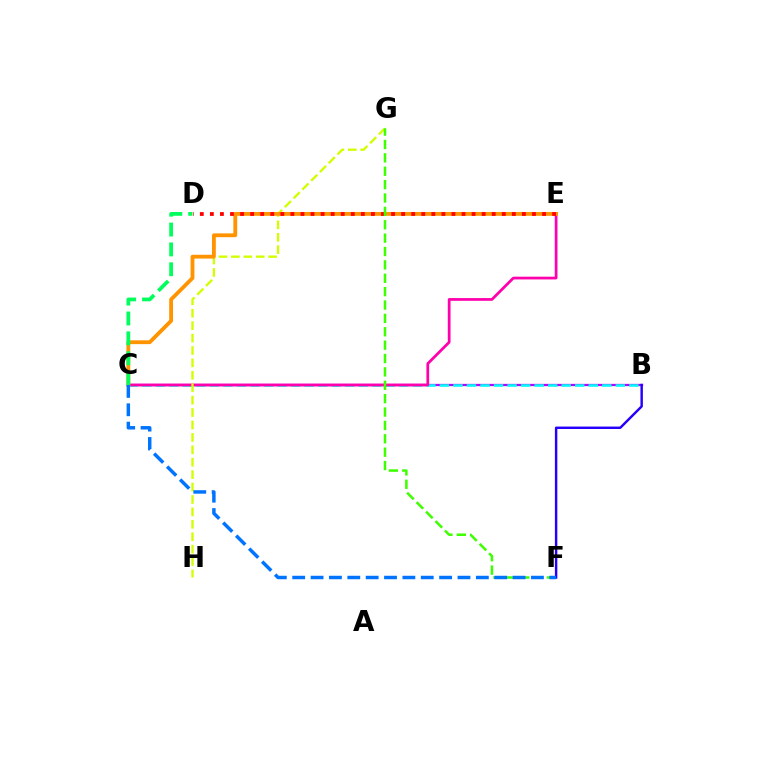{('B', 'C'): [{'color': '#b900ff', 'line_style': 'solid', 'thickness': 1.64}, {'color': '#00fff6', 'line_style': 'dashed', 'thickness': 1.84}], ('C', 'E'): [{'color': '#ff00ac', 'line_style': 'solid', 'thickness': 1.98}, {'color': '#ff9400', 'line_style': 'solid', 'thickness': 2.75}], ('G', 'H'): [{'color': '#d1ff00', 'line_style': 'dashed', 'thickness': 1.69}], ('D', 'E'): [{'color': '#ff0000', 'line_style': 'dotted', 'thickness': 2.73}], ('F', 'G'): [{'color': '#3dff00', 'line_style': 'dashed', 'thickness': 1.82}], ('C', 'D'): [{'color': '#00ff5c', 'line_style': 'dashed', 'thickness': 2.7}], ('B', 'F'): [{'color': '#2500ff', 'line_style': 'solid', 'thickness': 1.76}], ('C', 'F'): [{'color': '#0074ff', 'line_style': 'dashed', 'thickness': 2.49}]}